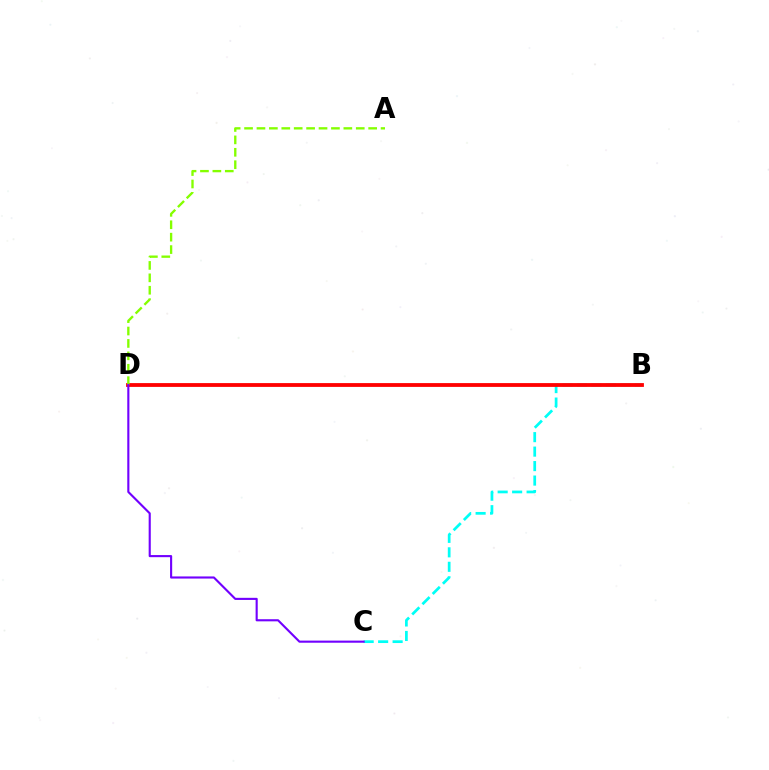{('B', 'C'): [{'color': '#00fff6', 'line_style': 'dashed', 'thickness': 1.97}], ('B', 'D'): [{'color': '#ff0000', 'line_style': 'solid', 'thickness': 2.74}], ('A', 'D'): [{'color': '#84ff00', 'line_style': 'dashed', 'thickness': 1.69}], ('C', 'D'): [{'color': '#7200ff', 'line_style': 'solid', 'thickness': 1.53}]}